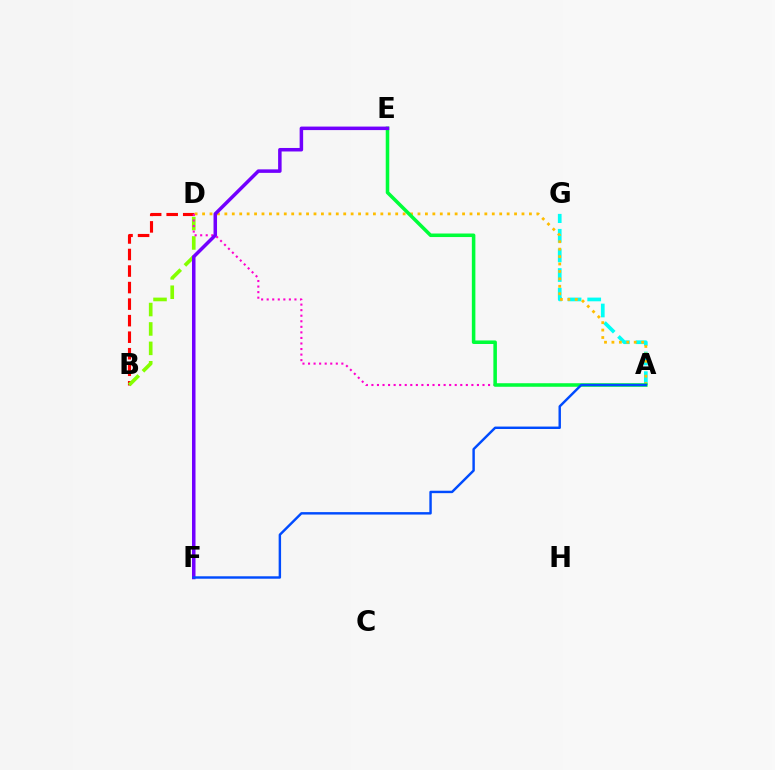{('A', 'G'): [{'color': '#00fff6', 'line_style': 'dashed', 'thickness': 2.67}], ('B', 'D'): [{'color': '#ff0000', 'line_style': 'dashed', 'thickness': 2.25}, {'color': '#84ff00', 'line_style': 'dashed', 'thickness': 2.64}], ('A', 'D'): [{'color': '#ffbd00', 'line_style': 'dotted', 'thickness': 2.02}, {'color': '#ff00cf', 'line_style': 'dotted', 'thickness': 1.51}], ('A', 'E'): [{'color': '#00ff39', 'line_style': 'solid', 'thickness': 2.55}], ('E', 'F'): [{'color': '#7200ff', 'line_style': 'solid', 'thickness': 2.53}], ('A', 'F'): [{'color': '#004bff', 'line_style': 'solid', 'thickness': 1.75}]}